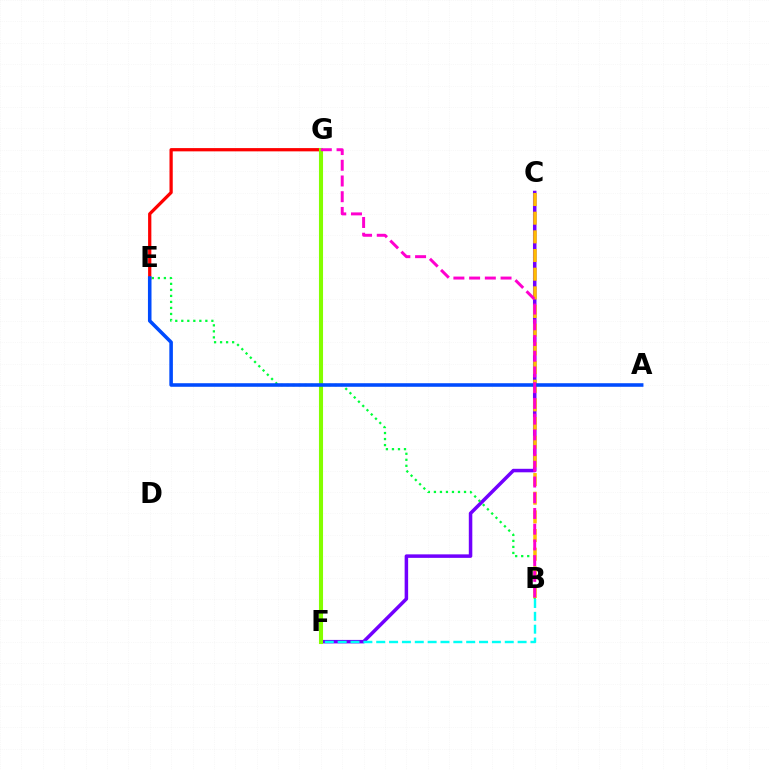{('C', 'F'): [{'color': '#7200ff', 'line_style': 'solid', 'thickness': 2.52}], ('B', 'E'): [{'color': '#00ff39', 'line_style': 'dotted', 'thickness': 1.64}], ('B', 'C'): [{'color': '#ffbd00', 'line_style': 'dashed', 'thickness': 2.54}], ('E', 'G'): [{'color': '#ff0000', 'line_style': 'solid', 'thickness': 2.34}], ('F', 'G'): [{'color': '#84ff00', 'line_style': 'solid', 'thickness': 2.94}], ('B', 'F'): [{'color': '#00fff6', 'line_style': 'dashed', 'thickness': 1.75}], ('A', 'E'): [{'color': '#004bff', 'line_style': 'solid', 'thickness': 2.56}], ('B', 'G'): [{'color': '#ff00cf', 'line_style': 'dashed', 'thickness': 2.14}]}